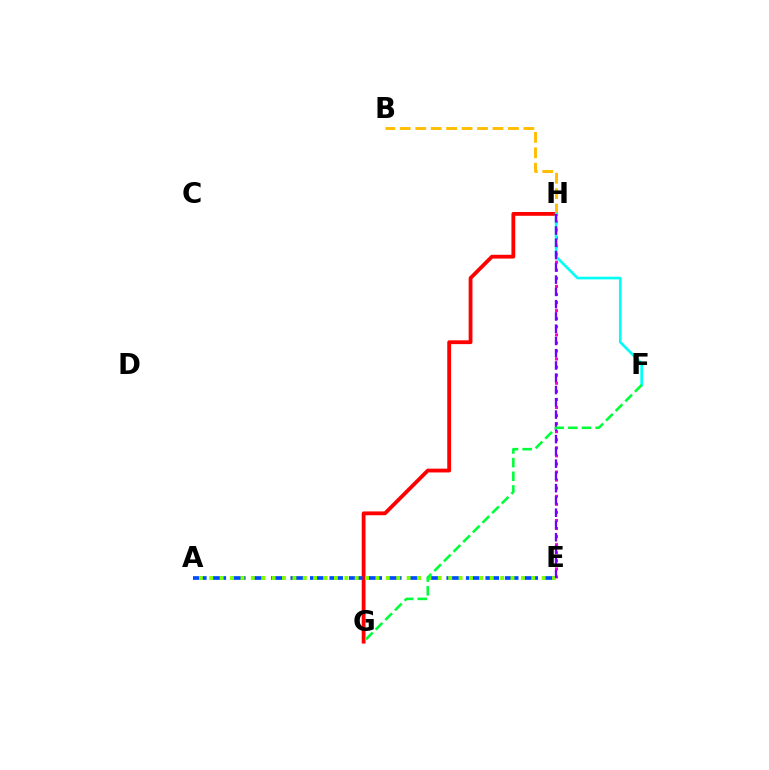{('E', 'H'): [{'color': '#ff00cf', 'line_style': 'dotted', 'thickness': 2.19}, {'color': '#7200ff', 'line_style': 'dashed', 'thickness': 1.67}], ('G', 'H'): [{'color': '#ff0000', 'line_style': 'solid', 'thickness': 2.74}], ('A', 'E'): [{'color': '#004bff', 'line_style': 'dashed', 'thickness': 2.65}, {'color': '#84ff00', 'line_style': 'dotted', 'thickness': 2.82}], ('B', 'H'): [{'color': '#ffbd00', 'line_style': 'dashed', 'thickness': 2.1}], ('F', 'H'): [{'color': '#00fff6', 'line_style': 'solid', 'thickness': 1.91}], ('F', 'G'): [{'color': '#00ff39', 'line_style': 'dashed', 'thickness': 1.85}]}